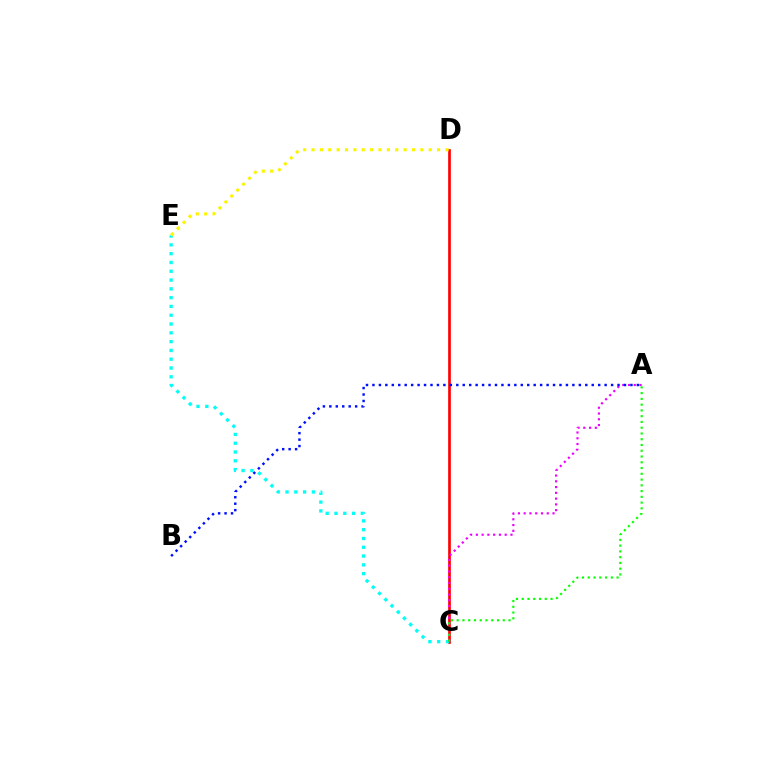{('C', 'D'): [{'color': '#ff0000', 'line_style': 'solid', 'thickness': 1.92}], ('C', 'E'): [{'color': '#00fff6', 'line_style': 'dotted', 'thickness': 2.39}], ('A', 'C'): [{'color': '#ee00ff', 'line_style': 'dotted', 'thickness': 1.57}, {'color': '#08ff00', 'line_style': 'dotted', 'thickness': 1.57}], ('A', 'B'): [{'color': '#0010ff', 'line_style': 'dotted', 'thickness': 1.75}], ('D', 'E'): [{'color': '#fcf500', 'line_style': 'dotted', 'thickness': 2.27}]}